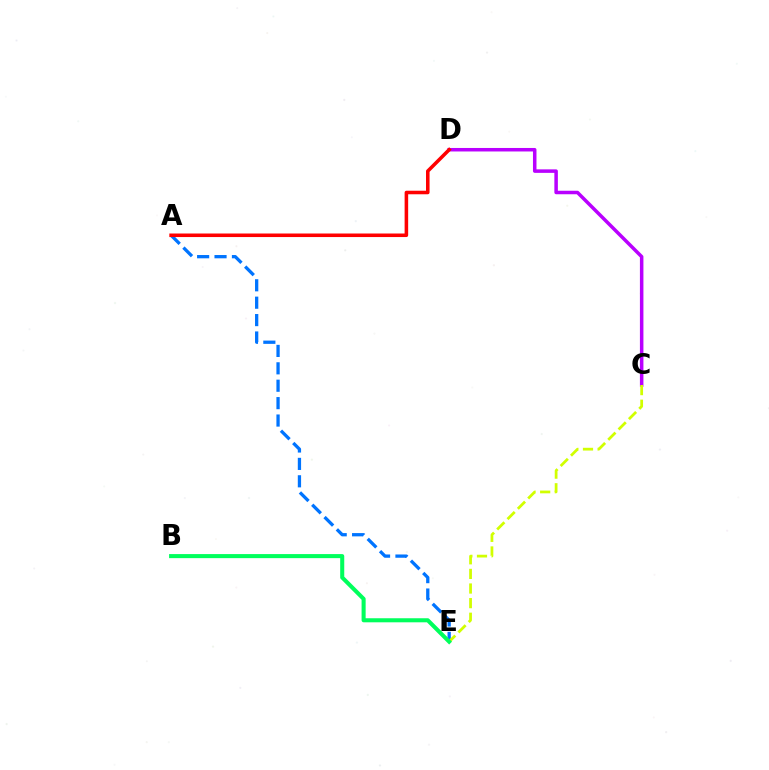{('C', 'D'): [{'color': '#b900ff', 'line_style': 'solid', 'thickness': 2.52}], ('A', 'E'): [{'color': '#0074ff', 'line_style': 'dashed', 'thickness': 2.36}], ('C', 'E'): [{'color': '#d1ff00', 'line_style': 'dashed', 'thickness': 1.99}], ('A', 'D'): [{'color': '#ff0000', 'line_style': 'solid', 'thickness': 2.56}], ('B', 'E'): [{'color': '#00ff5c', 'line_style': 'solid', 'thickness': 2.92}]}